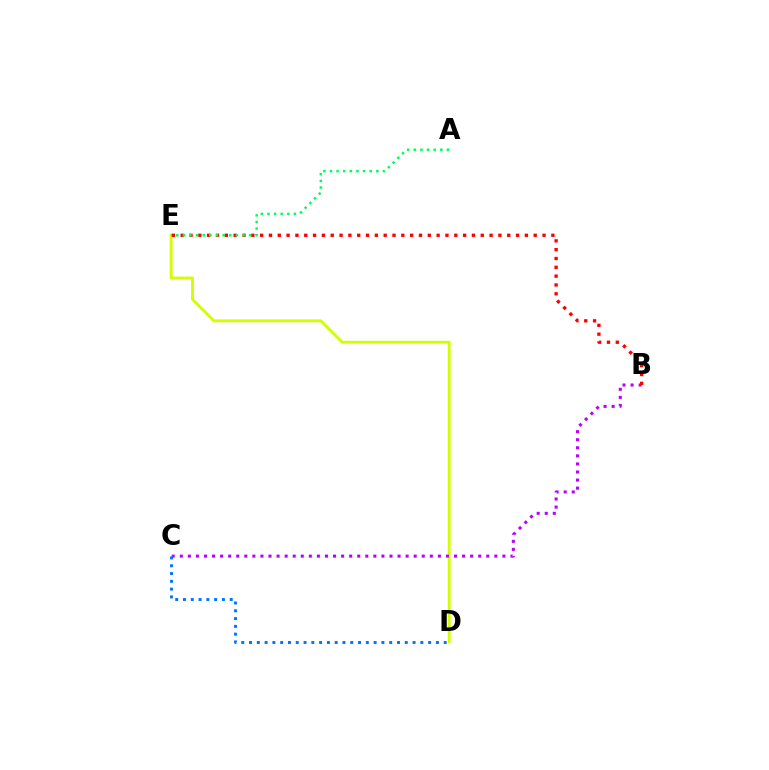{('D', 'E'): [{'color': '#d1ff00', 'line_style': 'solid', 'thickness': 2.08}], ('B', 'C'): [{'color': '#b900ff', 'line_style': 'dotted', 'thickness': 2.19}], ('C', 'D'): [{'color': '#0074ff', 'line_style': 'dotted', 'thickness': 2.12}], ('B', 'E'): [{'color': '#ff0000', 'line_style': 'dotted', 'thickness': 2.4}], ('A', 'E'): [{'color': '#00ff5c', 'line_style': 'dotted', 'thickness': 1.8}]}